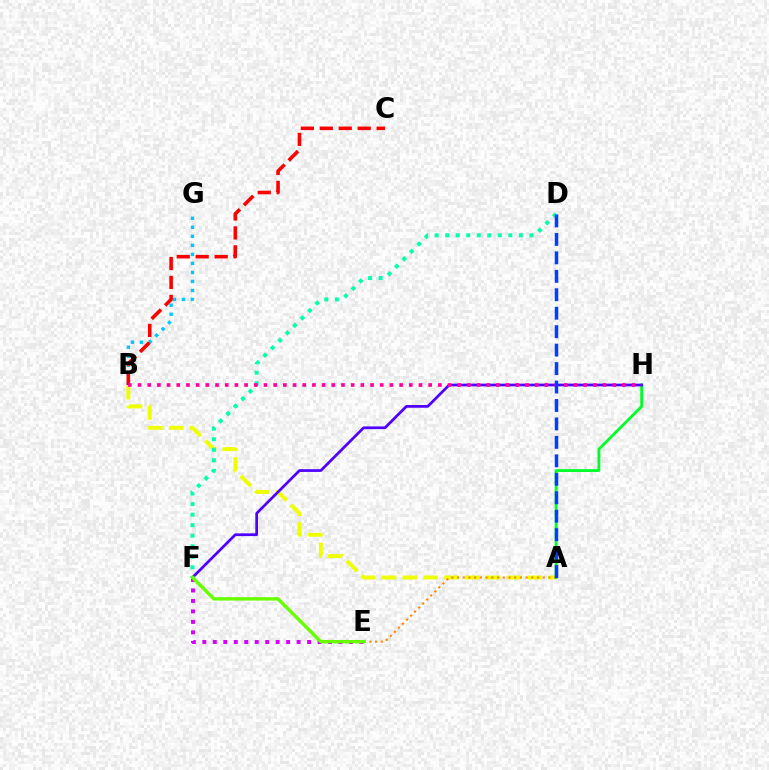{('B', 'G'): [{'color': '#00c7ff', 'line_style': 'dotted', 'thickness': 2.45}], ('A', 'B'): [{'color': '#eeff00', 'line_style': 'dashed', 'thickness': 2.83}], ('A', 'H'): [{'color': '#00ff27', 'line_style': 'solid', 'thickness': 2.03}], ('F', 'H'): [{'color': '#4f00ff', 'line_style': 'solid', 'thickness': 1.96}], ('B', 'C'): [{'color': '#ff0000', 'line_style': 'dashed', 'thickness': 2.57}], ('A', 'E'): [{'color': '#ff8800', 'line_style': 'dotted', 'thickness': 1.55}], ('E', 'F'): [{'color': '#d600ff', 'line_style': 'dotted', 'thickness': 2.85}, {'color': '#66ff00', 'line_style': 'solid', 'thickness': 2.43}], ('D', 'F'): [{'color': '#00ffaf', 'line_style': 'dotted', 'thickness': 2.86}], ('B', 'H'): [{'color': '#ff00a0', 'line_style': 'dotted', 'thickness': 2.63}], ('A', 'D'): [{'color': '#003fff', 'line_style': 'dashed', 'thickness': 2.51}]}